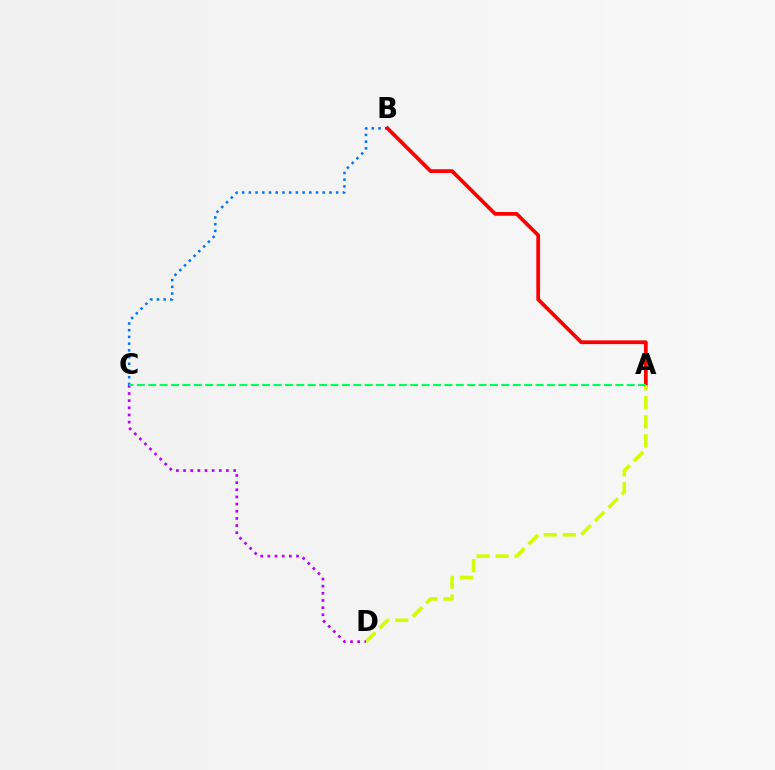{('B', 'C'): [{'color': '#0074ff', 'line_style': 'dotted', 'thickness': 1.82}], ('A', 'B'): [{'color': '#ff0000', 'line_style': 'solid', 'thickness': 2.7}], ('A', 'D'): [{'color': '#d1ff00', 'line_style': 'dashed', 'thickness': 2.58}], ('C', 'D'): [{'color': '#b900ff', 'line_style': 'dotted', 'thickness': 1.94}], ('A', 'C'): [{'color': '#00ff5c', 'line_style': 'dashed', 'thickness': 1.55}]}